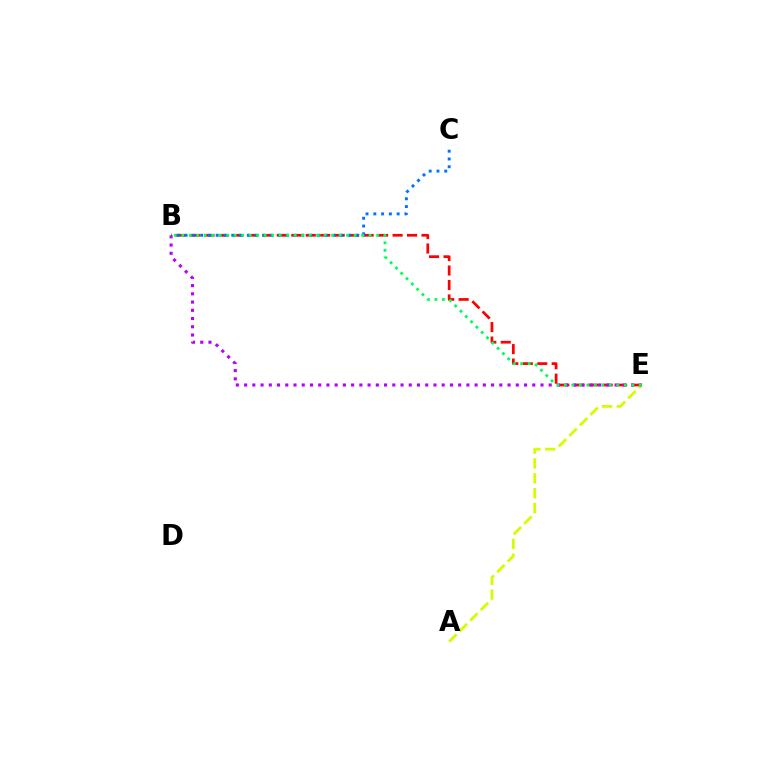{('B', 'E'): [{'color': '#ff0000', 'line_style': 'dashed', 'thickness': 1.97}, {'color': '#b900ff', 'line_style': 'dotted', 'thickness': 2.24}, {'color': '#00ff5c', 'line_style': 'dotted', 'thickness': 2.04}], ('A', 'E'): [{'color': '#d1ff00', 'line_style': 'dashed', 'thickness': 2.02}], ('B', 'C'): [{'color': '#0074ff', 'line_style': 'dotted', 'thickness': 2.11}]}